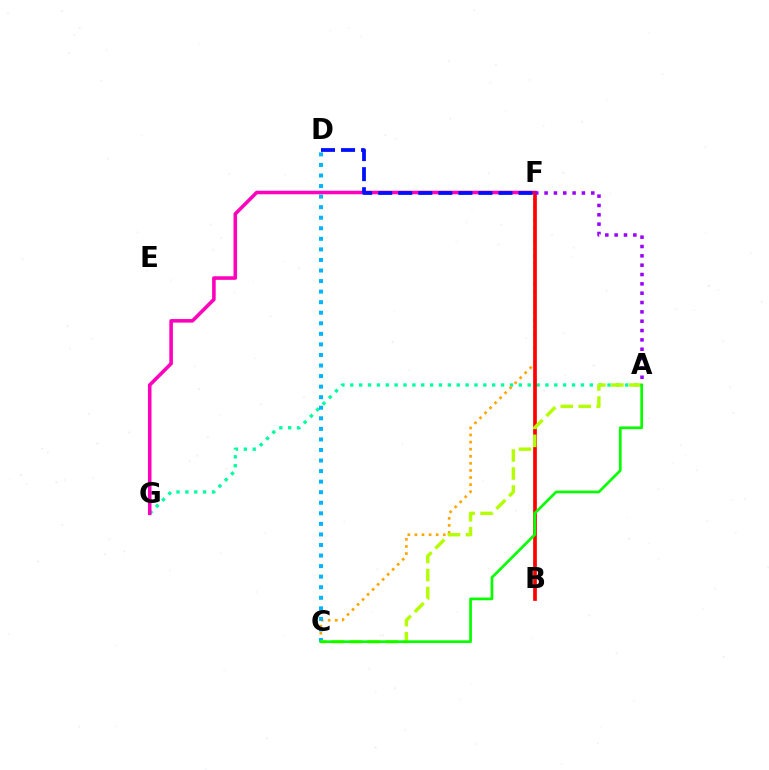{('A', 'G'): [{'color': '#00ff9d', 'line_style': 'dotted', 'thickness': 2.41}], ('C', 'F'): [{'color': '#ffa500', 'line_style': 'dotted', 'thickness': 1.93}], ('C', 'D'): [{'color': '#00b5ff', 'line_style': 'dotted', 'thickness': 2.87}], ('F', 'G'): [{'color': '#ff00bd', 'line_style': 'solid', 'thickness': 2.56}], ('B', 'F'): [{'color': '#ff0000', 'line_style': 'solid', 'thickness': 2.66}], ('A', 'C'): [{'color': '#b3ff00', 'line_style': 'dashed', 'thickness': 2.45}, {'color': '#08ff00', 'line_style': 'solid', 'thickness': 1.95}], ('D', 'F'): [{'color': '#0010ff', 'line_style': 'dashed', 'thickness': 2.72}], ('A', 'F'): [{'color': '#9b00ff', 'line_style': 'dotted', 'thickness': 2.54}]}